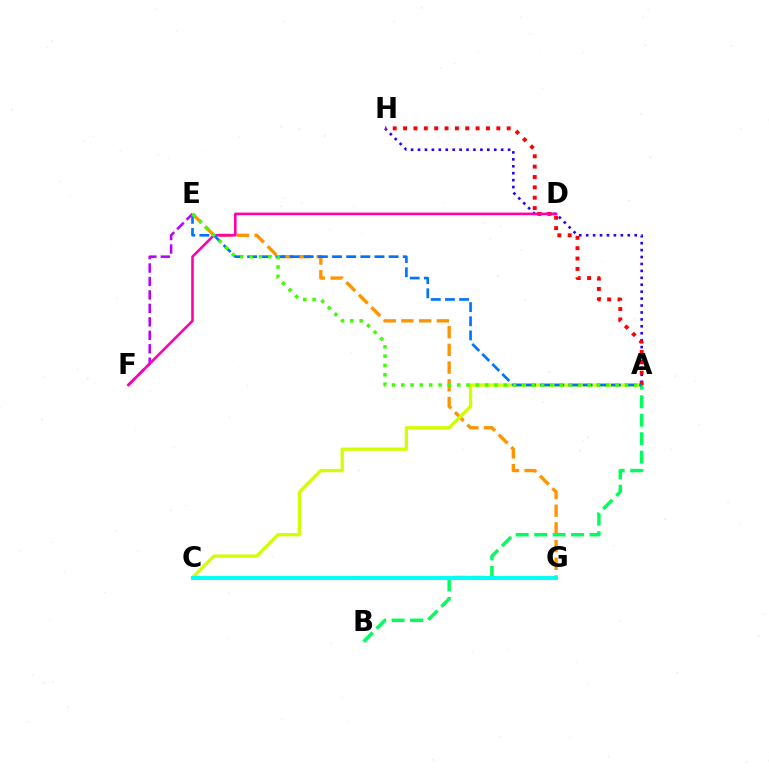{('A', 'H'): [{'color': '#2500ff', 'line_style': 'dotted', 'thickness': 1.88}, {'color': '#ff0000', 'line_style': 'dotted', 'thickness': 2.82}], ('E', 'F'): [{'color': '#b900ff', 'line_style': 'dashed', 'thickness': 1.83}], ('E', 'G'): [{'color': '#ff9400', 'line_style': 'dashed', 'thickness': 2.41}], ('A', 'C'): [{'color': '#d1ff00', 'line_style': 'solid', 'thickness': 2.36}], ('A', 'B'): [{'color': '#00ff5c', 'line_style': 'dashed', 'thickness': 2.51}], ('C', 'G'): [{'color': '#00fff6', 'line_style': 'solid', 'thickness': 2.83}], ('D', 'F'): [{'color': '#ff00ac', 'line_style': 'solid', 'thickness': 1.86}], ('A', 'E'): [{'color': '#0074ff', 'line_style': 'dashed', 'thickness': 1.92}, {'color': '#3dff00', 'line_style': 'dotted', 'thickness': 2.53}]}